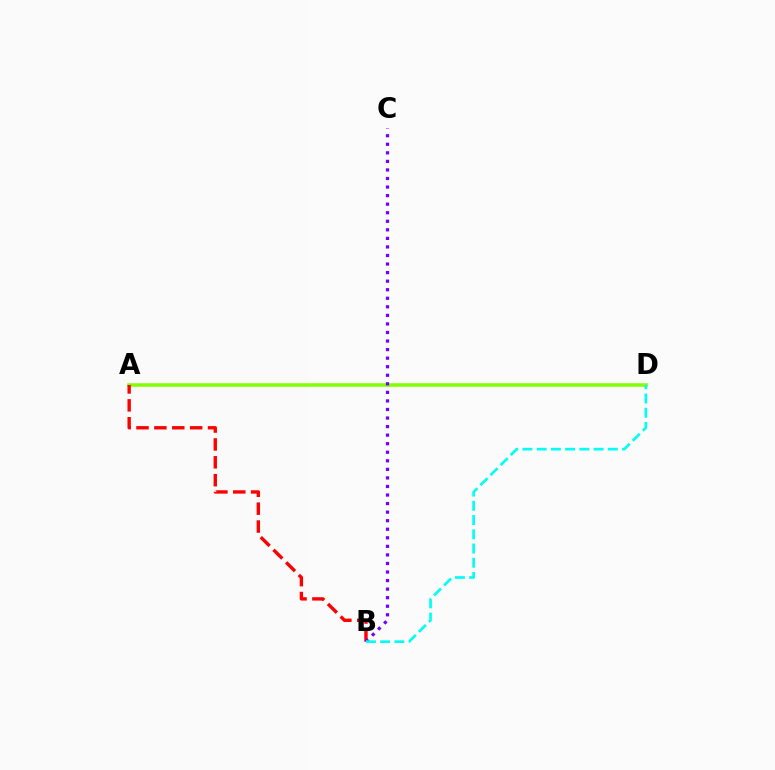{('A', 'D'): [{'color': '#84ff00', 'line_style': 'solid', 'thickness': 2.54}], ('A', 'B'): [{'color': '#ff0000', 'line_style': 'dashed', 'thickness': 2.43}], ('B', 'C'): [{'color': '#7200ff', 'line_style': 'dotted', 'thickness': 2.32}], ('B', 'D'): [{'color': '#00fff6', 'line_style': 'dashed', 'thickness': 1.93}]}